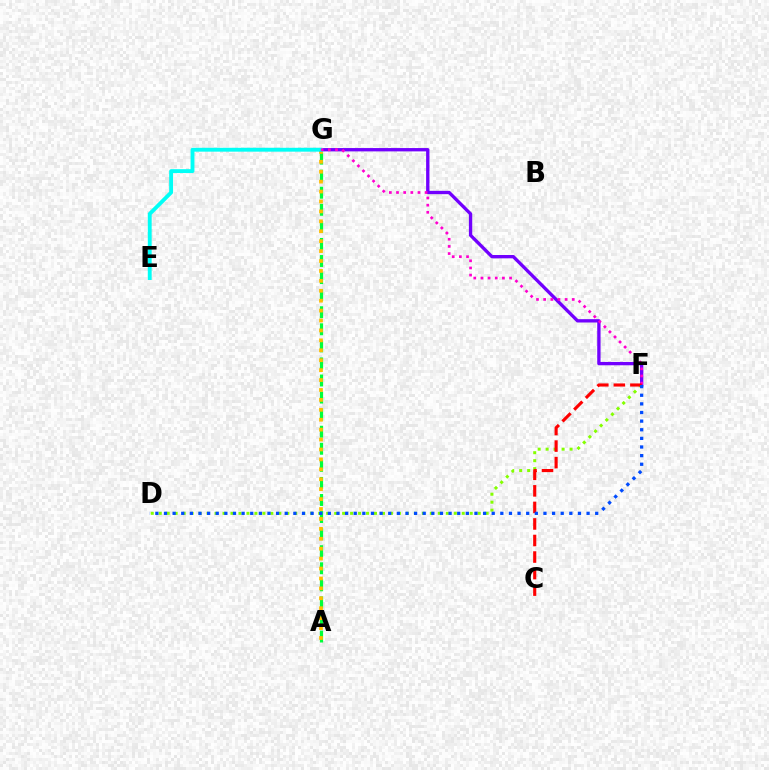{('D', 'F'): [{'color': '#84ff00', 'line_style': 'dotted', 'thickness': 2.17}, {'color': '#004bff', 'line_style': 'dotted', 'thickness': 2.34}], ('A', 'G'): [{'color': '#00ff39', 'line_style': 'dashed', 'thickness': 2.32}, {'color': '#ffbd00', 'line_style': 'dotted', 'thickness': 2.7}], ('F', 'G'): [{'color': '#7200ff', 'line_style': 'solid', 'thickness': 2.39}, {'color': '#ff00cf', 'line_style': 'dotted', 'thickness': 1.94}], ('E', 'G'): [{'color': '#00fff6', 'line_style': 'solid', 'thickness': 2.79}], ('C', 'F'): [{'color': '#ff0000', 'line_style': 'dashed', 'thickness': 2.25}]}